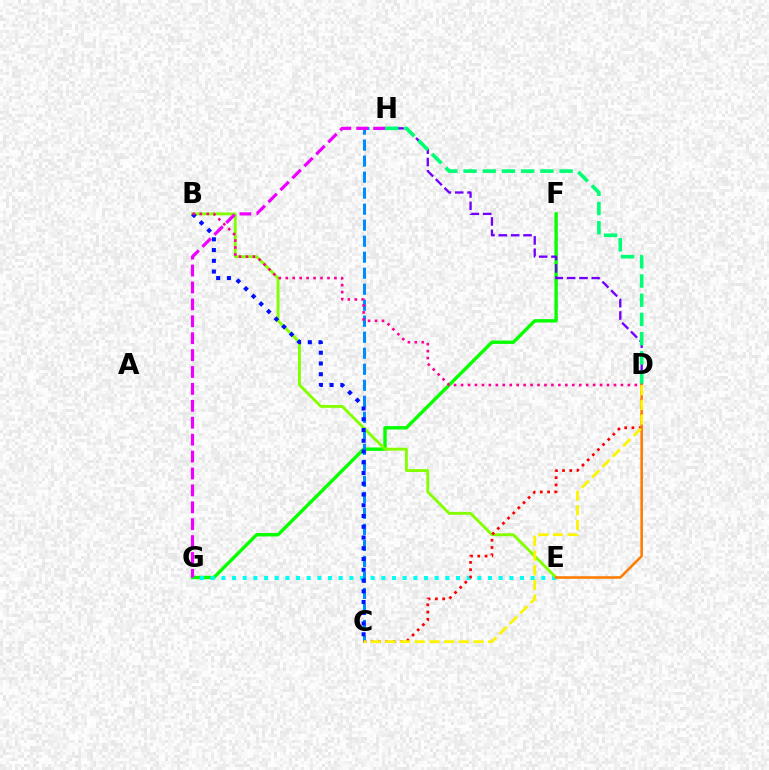{('F', 'G'): [{'color': '#08ff00', 'line_style': 'solid', 'thickness': 2.44}], ('E', 'G'): [{'color': '#00fff6', 'line_style': 'dotted', 'thickness': 2.9}], ('C', 'H'): [{'color': '#008cff', 'line_style': 'dashed', 'thickness': 2.18}], ('B', 'E'): [{'color': '#84ff00', 'line_style': 'solid', 'thickness': 2.07}], ('G', 'H'): [{'color': '#ee00ff', 'line_style': 'dashed', 'thickness': 2.3}], ('B', 'C'): [{'color': '#0010ff', 'line_style': 'dotted', 'thickness': 2.92}], ('C', 'D'): [{'color': '#ff0000', 'line_style': 'dotted', 'thickness': 1.97}, {'color': '#fcf500', 'line_style': 'dashed', 'thickness': 1.99}], ('D', 'H'): [{'color': '#7200ff', 'line_style': 'dashed', 'thickness': 1.68}, {'color': '#00ff74', 'line_style': 'dashed', 'thickness': 2.61}], ('B', 'D'): [{'color': '#ff0094', 'line_style': 'dotted', 'thickness': 1.89}], ('D', 'E'): [{'color': '#ff7c00', 'line_style': 'solid', 'thickness': 1.85}]}